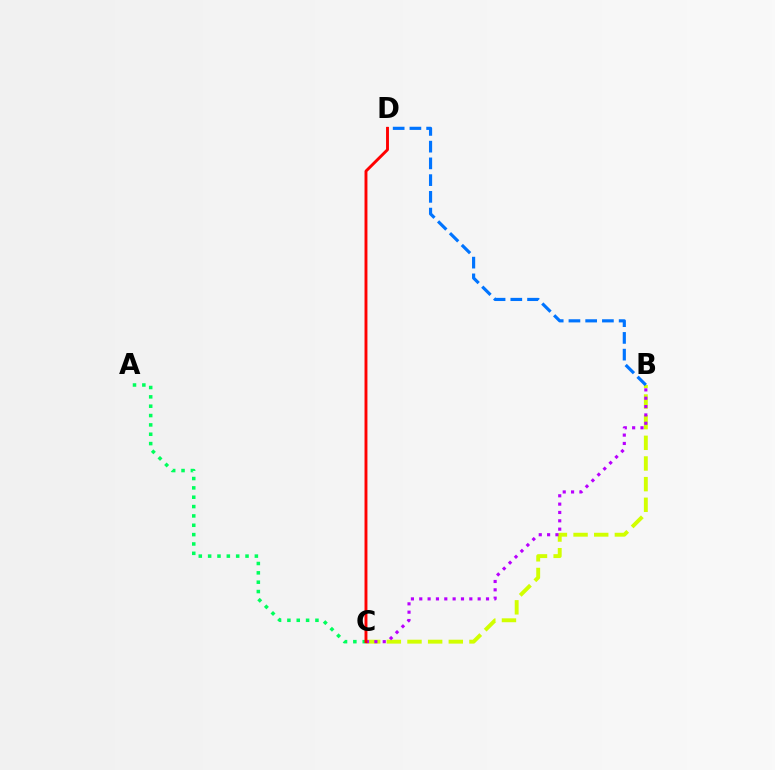{('B', 'C'): [{'color': '#d1ff00', 'line_style': 'dashed', 'thickness': 2.81}, {'color': '#b900ff', 'line_style': 'dotted', 'thickness': 2.27}], ('A', 'C'): [{'color': '#00ff5c', 'line_style': 'dotted', 'thickness': 2.54}], ('B', 'D'): [{'color': '#0074ff', 'line_style': 'dashed', 'thickness': 2.27}], ('C', 'D'): [{'color': '#ff0000', 'line_style': 'solid', 'thickness': 2.09}]}